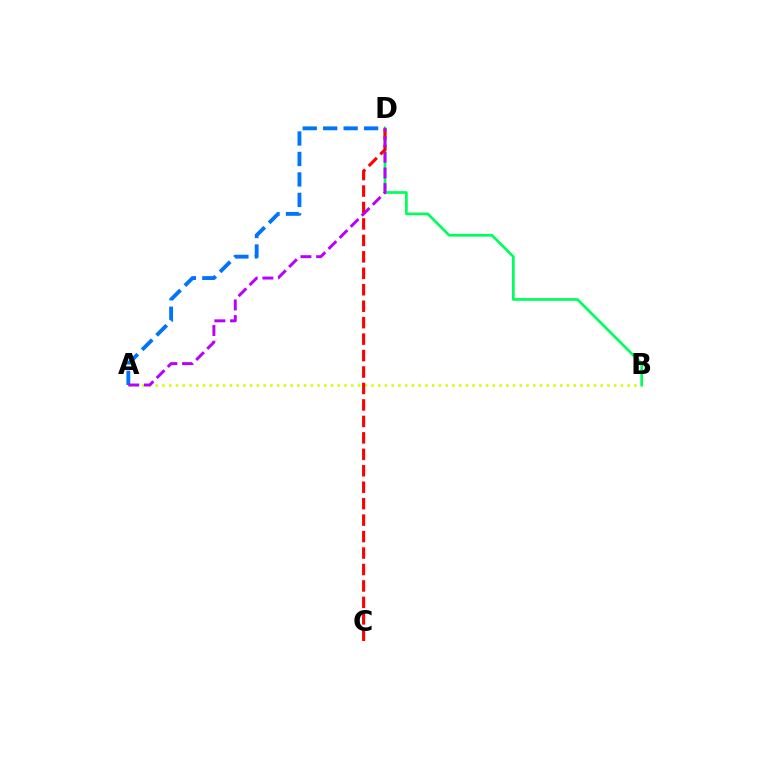{('A', 'B'): [{'color': '#d1ff00', 'line_style': 'dotted', 'thickness': 1.83}], ('B', 'D'): [{'color': '#00ff5c', 'line_style': 'solid', 'thickness': 1.95}], ('C', 'D'): [{'color': '#ff0000', 'line_style': 'dashed', 'thickness': 2.24}], ('A', 'D'): [{'color': '#0074ff', 'line_style': 'dashed', 'thickness': 2.78}, {'color': '#b900ff', 'line_style': 'dashed', 'thickness': 2.13}]}